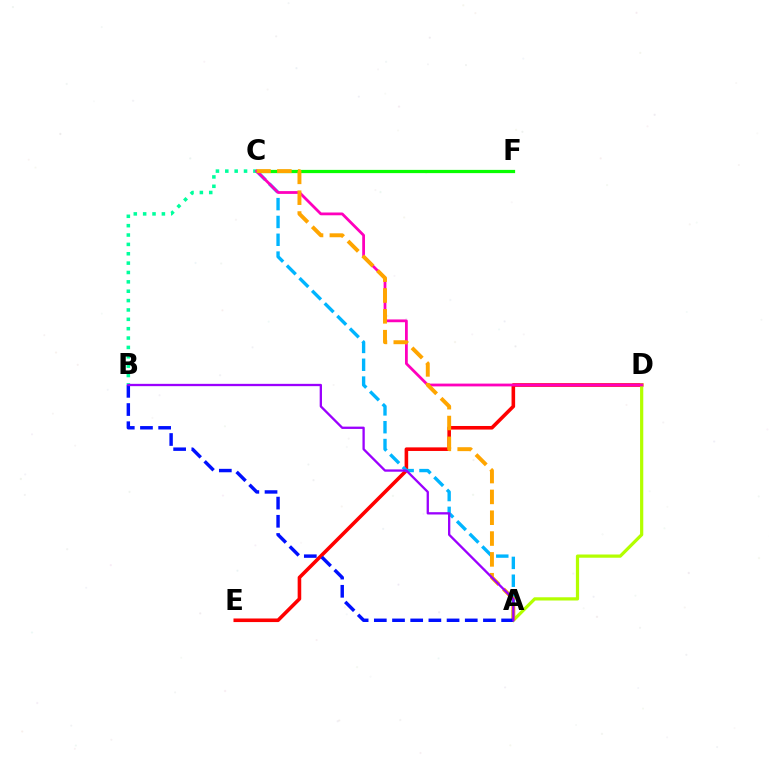{('D', 'E'): [{'color': '#ff0000', 'line_style': 'solid', 'thickness': 2.58}], ('B', 'C'): [{'color': '#00ff9d', 'line_style': 'dotted', 'thickness': 2.54}], ('A', 'C'): [{'color': '#00b5ff', 'line_style': 'dashed', 'thickness': 2.42}, {'color': '#ffa500', 'line_style': 'dashed', 'thickness': 2.83}], ('C', 'F'): [{'color': '#08ff00', 'line_style': 'solid', 'thickness': 2.33}], ('A', 'D'): [{'color': '#b3ff00', 'line_style': 'solid', 'thickness': 2.32}], ('C', 'D'): [{'color': '#ff00bd', 'line_style': 'solid', 'thickness': 2.01}], ('A', 'B'): [{'color': '#0010ff', 'line_style': 'dashed', 'thickness': 2.47}, {'color': '#9b00ff', 'line_style': 'solid', 'thickness': 1.66}]}